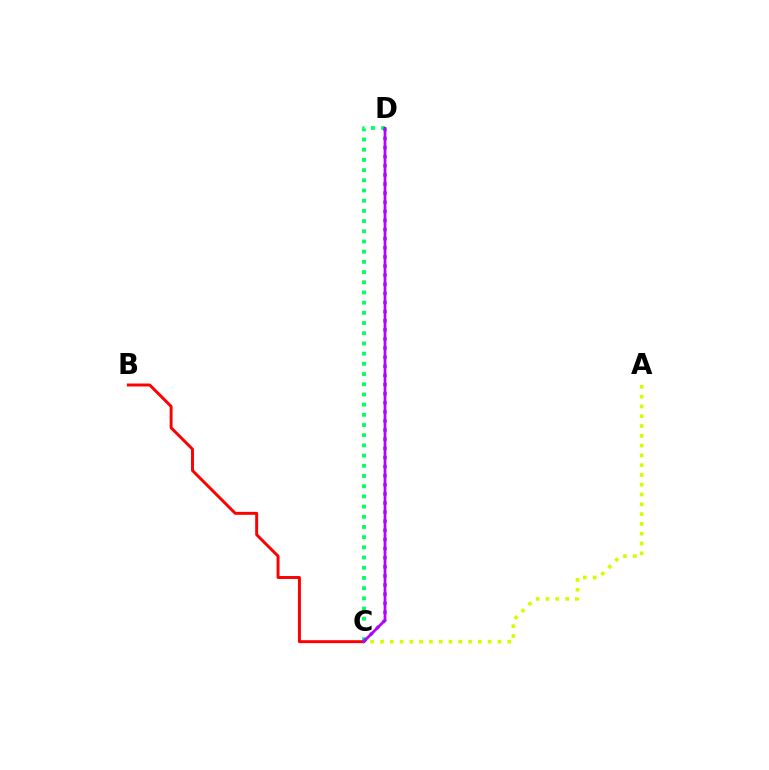{('C', 'D'): [{'color': '#00ff5c', 'line_style': 'dotted', 'thickness': 2.77}, {'color': '#0074ff', 'line_style': 'dotted', 'thickness': 2.48}, {'color': '#b900ff', 'line_style': 'solid', 'thickness': 1.97}], ('B', 'C'): [{'color': '#ff0000', 'line_style': 'solid', 'thickness': 2.12}], ('A', 'C'): [{'color': '#d1ff00', 'line_style': 'dotted', 'thickness': 2.66}]}